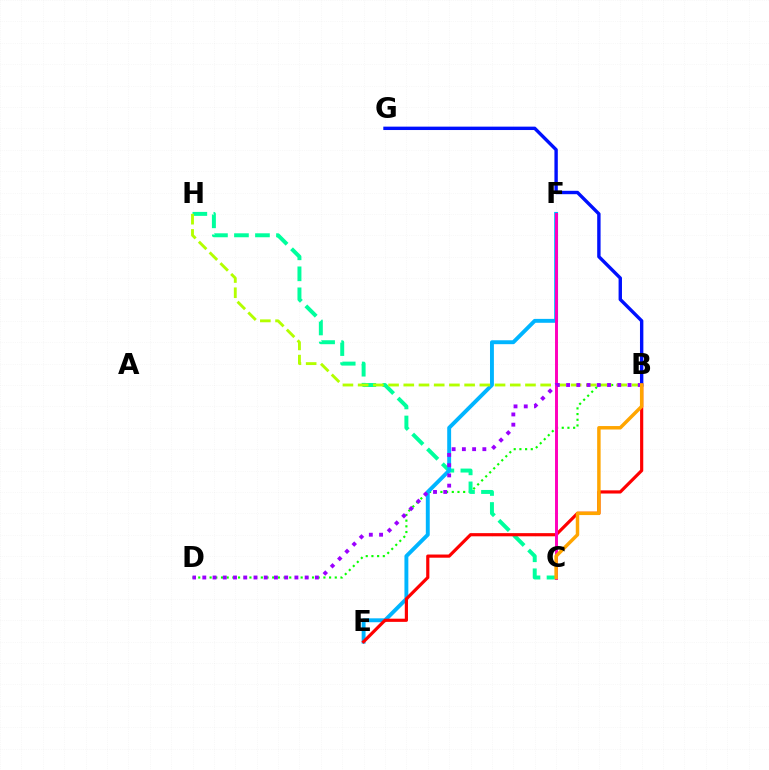{('B', 'D'): [{'color': '#08ff00', 'line_style': 'dotted', 'thickness': 1.55}, {'color': '#9b00ff', 'line_style': 'dotted', 'thickness': 2.78}], ('C', 'H'): [{'color': '#00ff9d', 'line_style': 'dashed', 'thickness': 2.85}], ('B', 'G'): [{'color': '#0010ff', 'line_style': 'solid', 'thickness': 2.44}], ('E', 'F'): [{'color': '#00b5ff', 'line_style': 'solid', 'thickness': 2.81}], ('B', 'E'): [{'color': '#ff0000', 'line_style': 'solid', 'thickness': 2.29}], ('B', 'H'): [{'color': '#b3ff00', 'line_style': 'dashed', 'thickness': 2.07}], ('C', 'F'): [{'color': '#ff00bd', 'line_style': 'solid', 'thickness': 2.12}], ('B', 'C'): [{'color': '#ffa500', 'line_style': 'solid', 'thickness': 2.49}]}